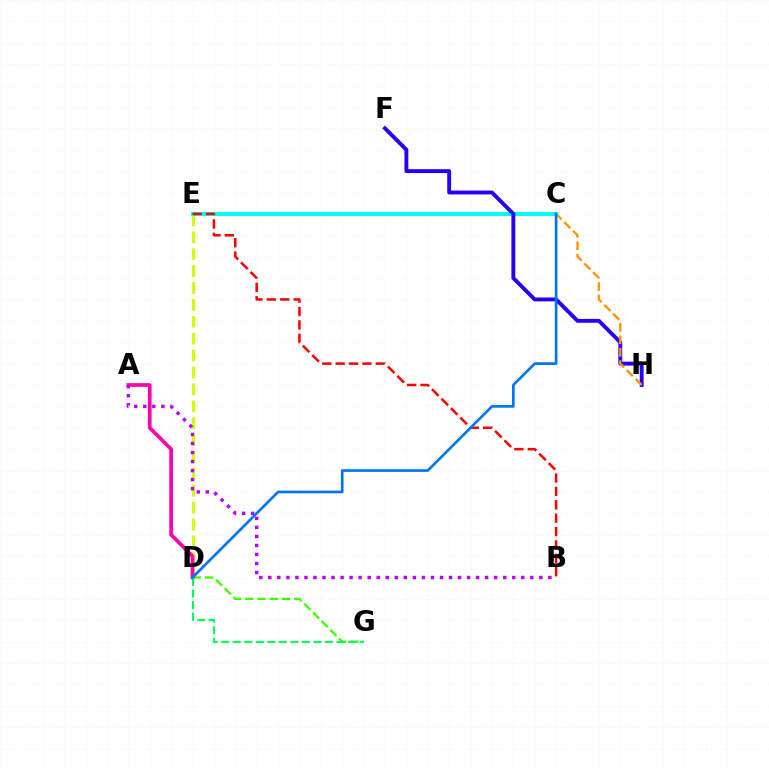{('D', 'E'): [{'color': '#d1ff00', 'line_style': 'dashed', 'thickness': 2.3}], ('D', 'G'): [{'color': '#3dff00', 'line_style': 'dashed', 'thickness': 1.67}, {'color': '#00ff5c', 'line_style': 'dashed', 'thickness': 1.57}], ('C', 'E'): [{'color': '#00fff6', 'line_style': 'solid', 'thickness': 2.9}], ('A', 'D'): [{'color': '#ff00ac', 'line_style': 'solid', 'thickness': 2.65}], ('B', 'E'): [{'color': '#ff0000', 'line_style': 'dashed', 'thickness': 1.82}], ('A', 'B'): [{'color': '#b900ff', 'line_style': 'dotted', 'thickness': 2.45}], ('F', 'H'): [{'color': '#2500ff', 'line_style': 'solid', 'thickness': 2.79}], ('C', 'H'): [{'color': '#ff9400', 'line_style': 'dashed', 'thickness': 1.69}], ('C', 'D'): [{'color': '#0074ff', 'line_style': 'solid', 'thickness': 1.93}]}